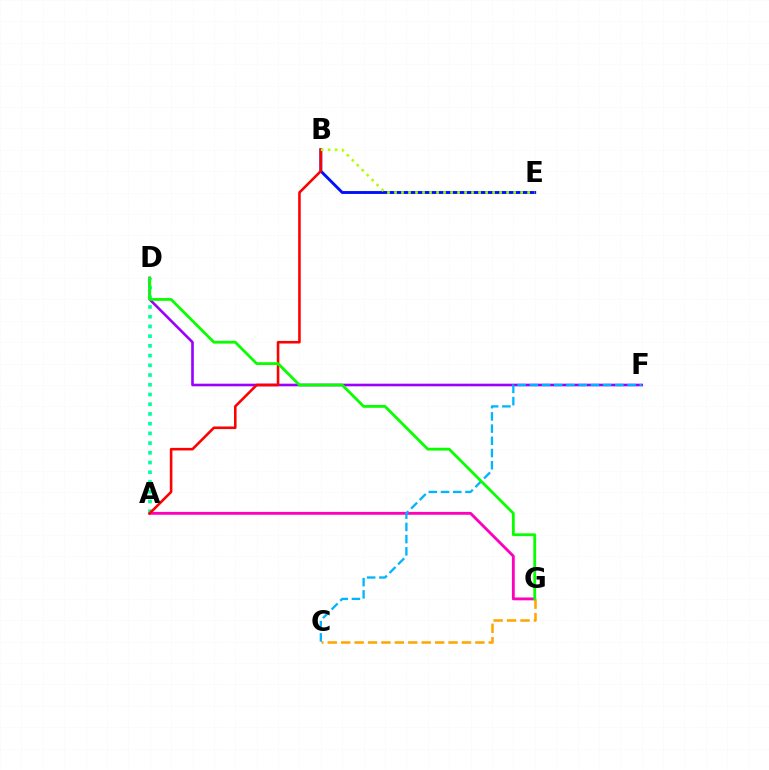{('D', 'F'): [{'color': '#9b00ff', 'line_style': 'solid', 'thickness': 1.89}], ('A', 'G'): [{'color': '#ff00bd', 'line_style': 'solid', 'thickness': 2.05}], ('A', 'D'): [{'color': '#00ff9d', 'line_style': 'dotted', 'thickness': 2.64}], ('B', 'E'): [{'color': '#0010ff', 'line_style': 'solid', 'thickness': 2.07}, {'color': '#b3ff00', 'line_style': 'dotted', 'thickness': 1.9}], ('A', 'B'): [{'color': '#ff0000', 'line_style': 'solid', 'thickness': 1.86}], ('C', 'G'): [{'color': '#ffa500', 'line_style': 'dashed', 'thickness': 1.82}], ('C', 'F'): [{'color': '#00b5ff', 'line_style': 'dashed', 'thickness': 1.66}], ('D', 'G'): [{'color': '#08ff00', 'line_style': 'solid', 'thickness': 2.02}]}